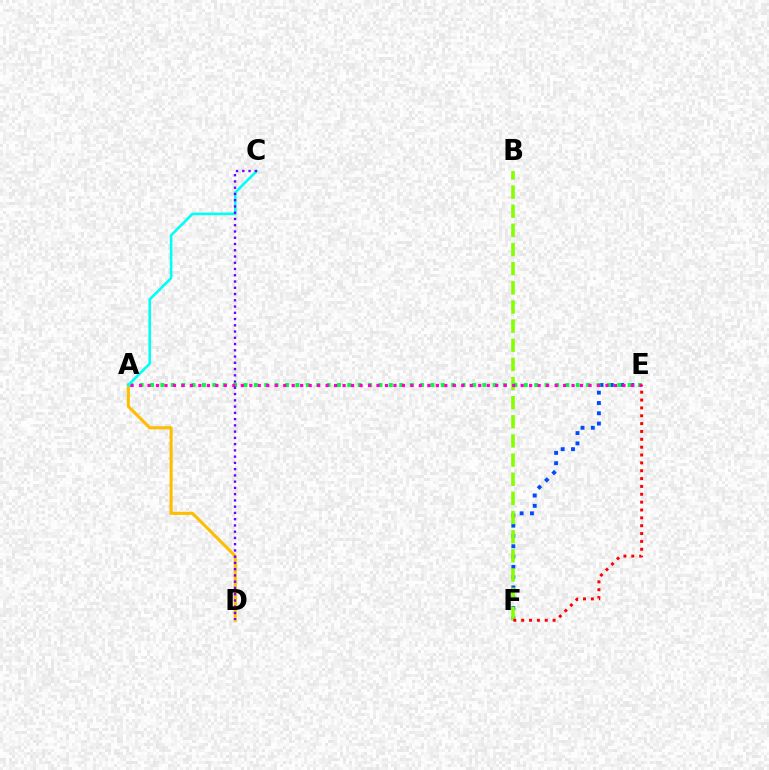{('E', 'F'): [{'color': '#004bff', 'line_style': 'dotted', 'thickness': 2.8}, {'color': '#ff0000', 'line_style': 'dotted', 'thickness': 2.13}], ('B', 'F'): [{'color': '#84ff00', 'line_style': 'dashed', 'thickness': 2.6}], ('A', 'E'): [{'color': '#00ff39', 'line_style': 'dotted', 'thickness': 2.82}, {'color': '#ff00cf', 'line_style': 'dotted', 'thickness': 2.3}], ('A', 'D'): [{'color': '#ffbd00', 'line_style': 'solid', 'thickness': 2.22}], ('A', 'C'): [{'color': '#00fff6', 'line_style': 'solid', 'thickness': 1.88}], ('C', 'D'): [{'color': '#7200ff', 'line_style': 'dotted', 'thickness': 1.7}]}